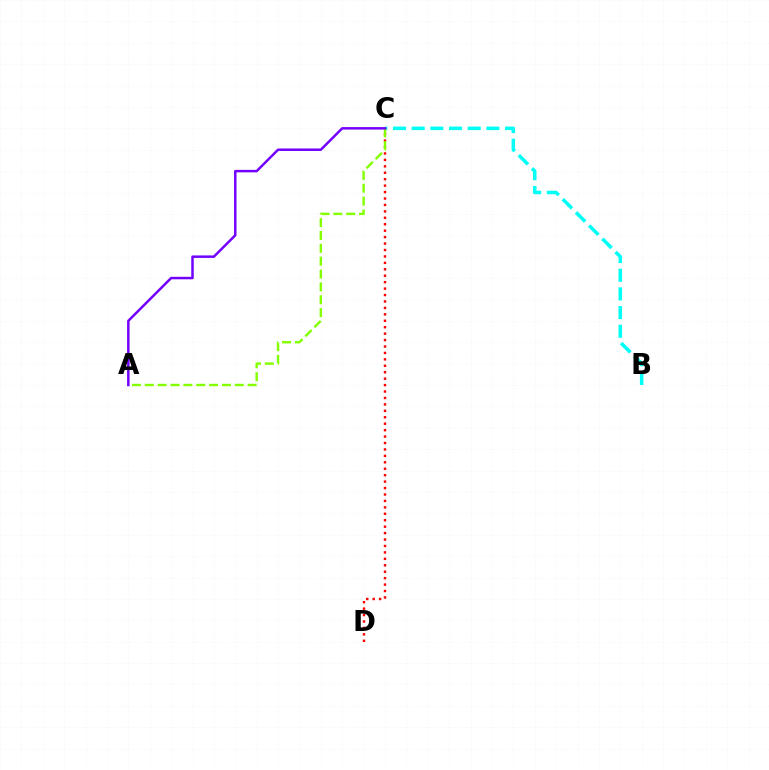{('B', 'C'): [{'color': '#00fff6', 'line_style': 'dashed', 'thickness': 2.54}], ('C', 'D'): [{'color': '#ff0000', 'line_style': 'dotted', 'thickness': 1.75}], ('A', 'C'): [{'color': '#84ff00', 'line_style': 'dashed', 'thickness': 1.75}, {'color': '#7200ff', 'line_style': 'solid', 'thickness': 1.79}]}